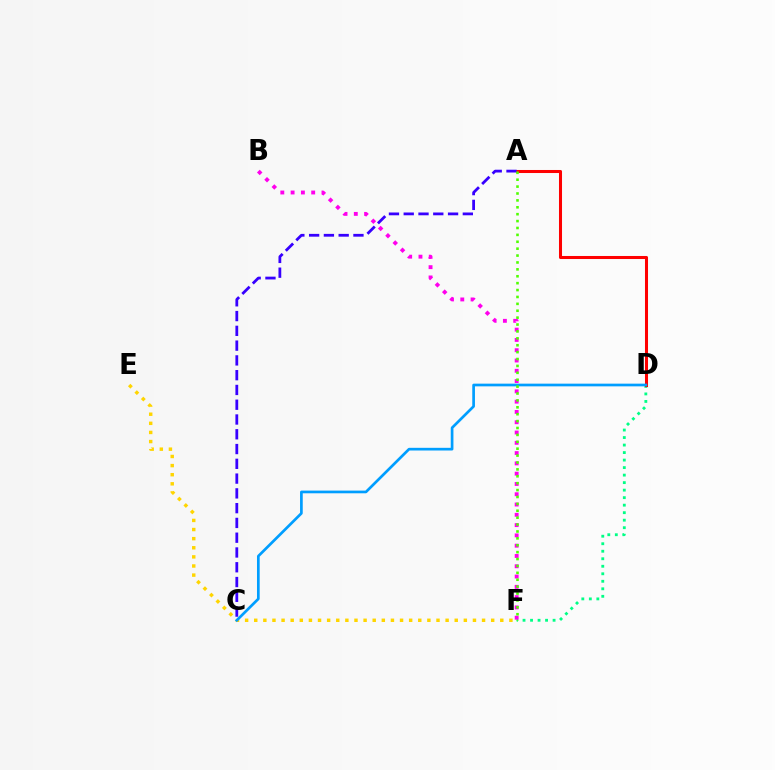{('E', 'F'): [{'color': '#ffd500', 'line_style': 'dotted', 'thickness': 2.48}], ('D', 'F'): [{'color': '#00ff86', 'line_style': 'dotted', 'thickness': 2.04}], ('A', 'D'): [{'color': '#ff0000', 'line_style': 'solid', 'thickness': 2.19}], ('C', 'D'): [{'color': '#009eff', 'line_style': 'solid', 'thickness': 1.94}], ('A', 'C'): [{'color': '#3700ff', 'line_style': 'dashed', 'thickness': 2.01}], ('B', 'F'): [{'color': '#ff00ed', 'line_style': 'dotted', 'thickness': 2.8}], ('A', 'F'): [{'color': '#4fff00', 'line_style': 'dotted', 'thickness': 1.87}]}